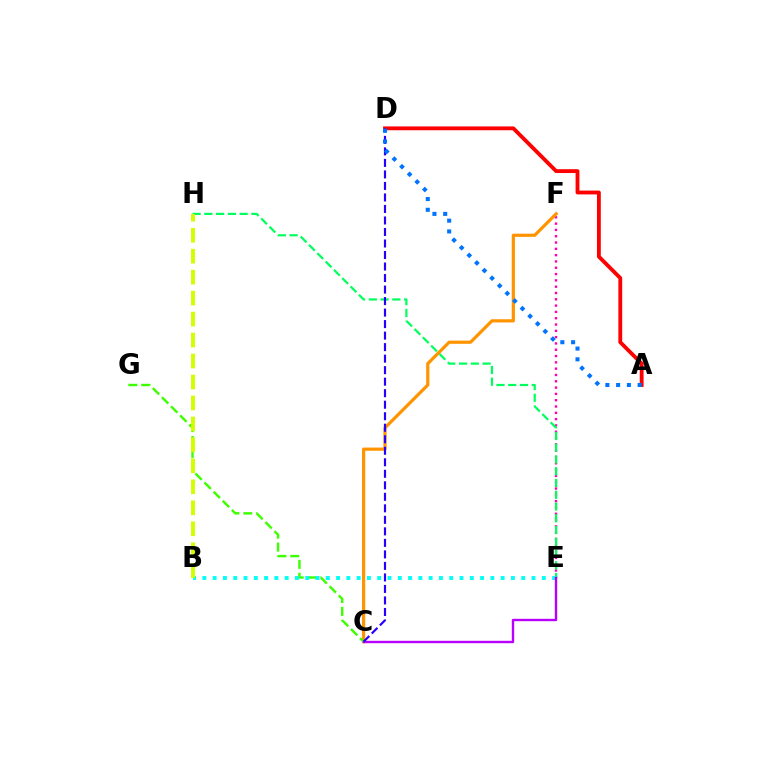{('E', 'F'): [{'color': '#ff00ac', 'line_style': 'dotted', 'thickness': 1.71}], ('E', 'H'): [{'color': '#00ff5c', 'line_style': 'dashed', 'thickness': 1.6}], ('C', 'F'): [{'color': '#ff9400', 'line_style': 'solid', 'thickness': 2.3}], ('C', 'G'): [{'color': '#3dff00', 'line_style': 'dashed', 'thickness': 1.75}], ('B', 'E'): [{'color': '#00fff6', 'line_style': 'dotted', 'thickness': 2.79}], ('A', 'D'): [{'color': '#ff0000', 'line_style': 'solid', 'thickness': 2.76}, {'color': '#0074ff', 'line_style': 'dotted', 'thickness': 2.92}], ('C', 'E'): [{'color': '#b900ff', 'line_style': 'solid', 'thickness': 1.72}], ('C', 'D'): [{'color': '#2500ff', 'line_style': 'dashed', 'thickness': 1.56}], ('B', 'H'): [{'color': '#d1ff00', 'line_style': 'dashed', 'thickness': 2.85}]}